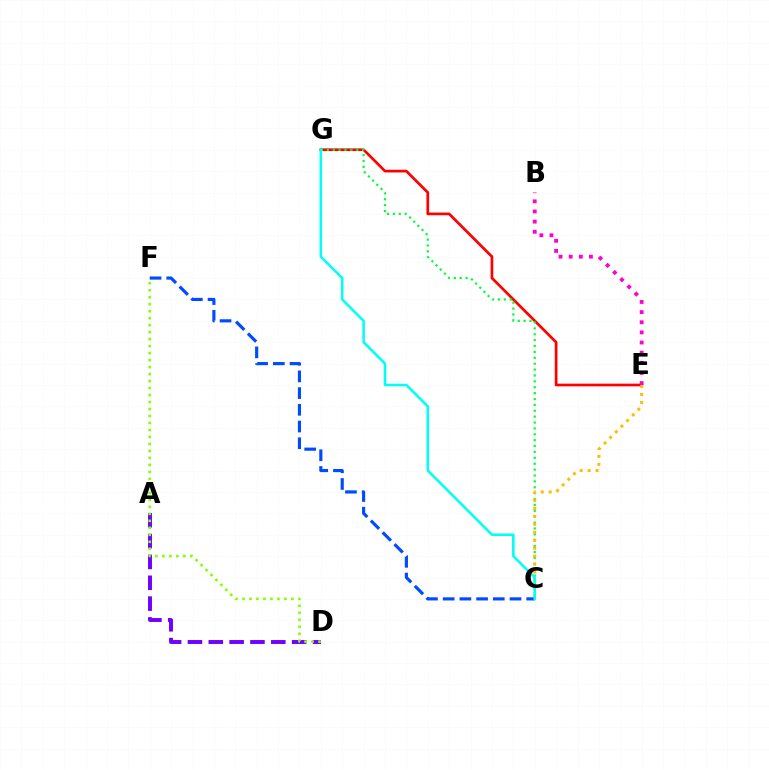{('E', 'G'): [{'color': '#ff0000', 'line_style': 'solid', 'thickness': 1.95}], ('C', 'G'): [{'color': '#00ff39', 'line_style': 'dotted', 'thickness': 1.6}, {'color': '#00fff6', 'line_style': 'solid', 'thickness': 1.85}], ('A', 'D'): [{'color': '#7200ff', 'line_style': 'dashed', 'thickness': 2.83}], ('C', 'E'): [{'color': '#ffbd00', 'line_style': 'dotted', 'thickness': 2.16}], ('D', 'F'): [{'color': '#84ff00', 'line_style': 'dotted', 'thickness': 1.9}], ('C', 'F'): [{'color': '#004bff', 'line_style': 'dashed', 'thickness': 2.27}], ('B', 'E'): [{'color': '#ff00cf', 'line_style': 'dotted', 'thickness': 2.76}]}